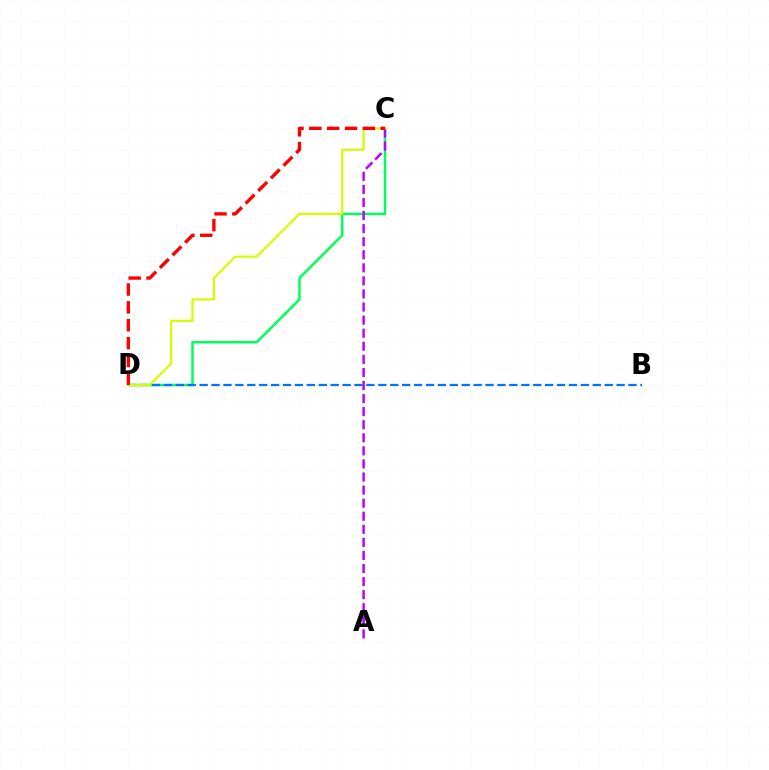{('C', 'D'): [{'color': '#00ff5c', 'line_style': 'solid', 'thickness': 1.78}, {'color': '#d1ff00', 'line_style': 'solid', 'thickness': 1.6}, {'color': '#ff0000', 'line_style': 'dashed', 'thickness': 2.42}], ('A', 'C'): [{'color': '#b900ff', 'line_style': 'dashed', 'thickness': 1.78}], ('B', 'D'): [{'color': '#0074ff', 'line_style': 'dashed', 'thickness': 1.62}]}